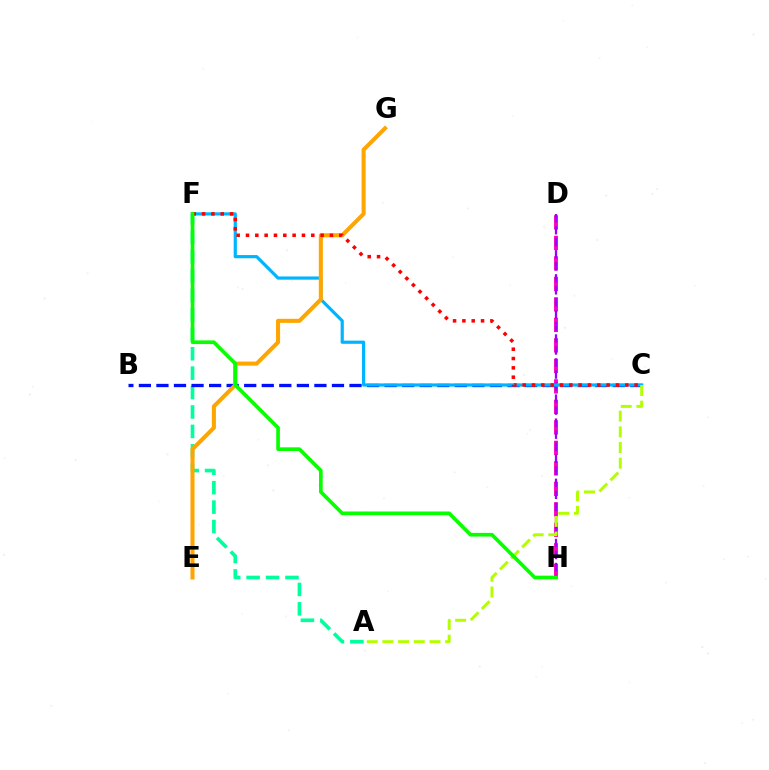{('D', 'H'): [{'color': '#ff00bd', 'line_style': 'dashed', 'thickness': 2.78}, {'color': '#9b00ff', 'line_style': 'dashed', 'thickness': 1.63}], ('A', 'F'): [{'color': '#00ff9d', 'line_style': 'dashed', 'thickness': 2.64}], ('B', 'C'): [{'color': '#0010ff', 'line_style': 'dashed', 'thickness': 2.38}], ('C', 'F'): [{'color': '#00b5ff', 'line_style': 'solid', 'thickness': 2.3}, {'color': '#ff0000', 'line_style': 'dotted', 'thickness': 2.53}], ('A', 'C'): [{'color': '#b3ff00', 'line_style': 'dashed', 'thickness': 2.13}], ('E', 'G'): [{'color': '#ffa500', 'line_style': 'solid', 'thickness': 2.91}], ('F', 'H'): [{'color': '#08ff00', 'line_style': 'solid', 'thickness': 2.64}]}